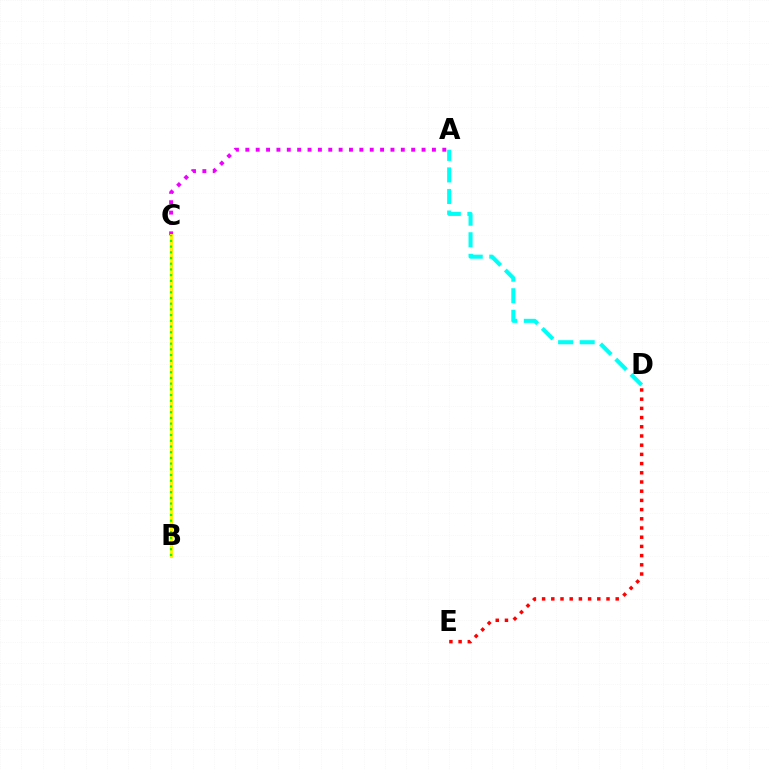{('B', 'C'): [{'color': '#0010ff', 'line_style': 'dotted', 'thickness': 2.18}, {'color': '#fcf500', 'line_style': 'solid', 'thickness': 2.1}, {'color': '#08ff00', 'line_style': 'dotted', 'thickness': 1.55}], ('D', 'E'): [{'color': '#ff0000', 'line_style': 'dotted', 'thickness': 2.5}], ('A', 'C'): [{'color': '#ee00ff', 'line_style': 'dotted', 'thickness': 2.82}], ('A', 'D'): [{'color': '#00fff6', 'line_style': 'dashed', 'thickness': 2.93}]}